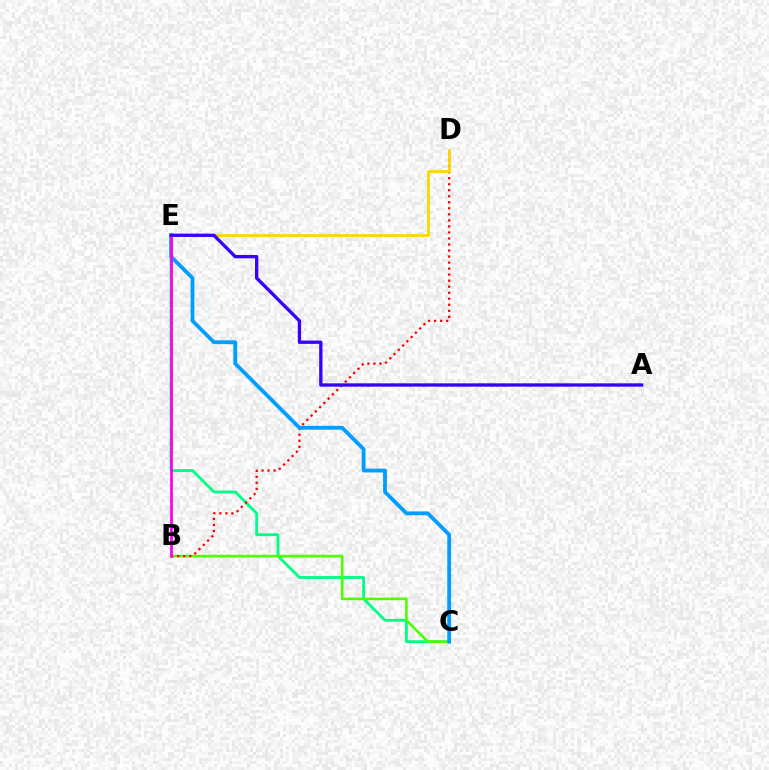{('C', 'E'): [{'color': '#00ff86', 'line_style': 'solid', 'thickness': 2.04}, {'color': '#009eff', 'line_style': 'solid', 'thickness': 2.74}], ('B', 'C'): [{'color': '#4fff00', 'line_style': 'solid', 'thickness': 1.88}], ('B', 'D'): [{'color': '#ff0000', 'line_style': 'dotted', 'thickness': 1.64}], ('B', 'E'): [{'color': '#ff00ed', 'line_style': 'solid', 'thickness': 1.99}], ('D', 'E'): [{'color': '#ffd500', 'line_style': 'solid', 'thickness': 1.99}], ('A', 'E'): [{'color': '#3700ff', 'line_style': 'solid', 'thickness': 2.39}]}